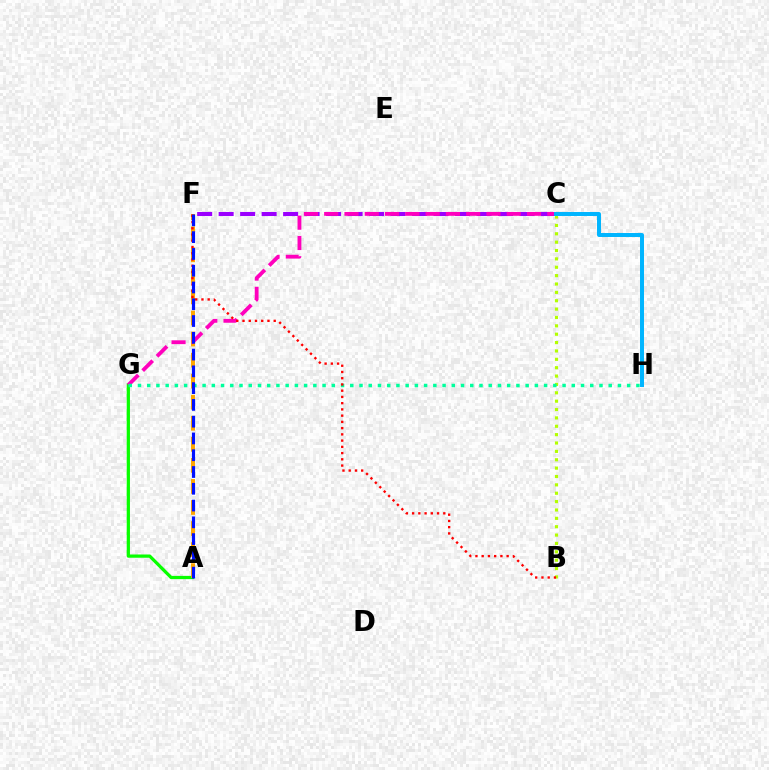{('A', 'G'): [{'color': '#08ff00', 'line_style': 'solid', 'thickness': 2.34}], ('C', 'F'): [{'color': '#9b00ff', 'line_style': 'dashed', 'thickness': 2.92}], ('A', 'F'): [{'color': '#ffa500', 'line_style': 'dashed', 'thickness': 2.86}, {'color': '#0010ff', 'line_style': 'dashed', 'thickness': 2.28}], ('B', 'C'): [{'color': '#b3ff00', 'line_style': 'dotted', 'thickness': 2.27}], ('C', 'G'): [{'color': '#ff00bd', 'line_style': 'dashed', 'thickness': 2.76}], ('C', 'H'): [{'color': '#00b5ff', 'line_style': 'solid', 'thickness': 2.86}], ('G', 'H'): [{'color': '#00ff9d', 'line_style': 'dotted', 'thickness': 2.51}], ('B', 'F'): [{'color': '#ff0000', 'line_style': 'dotted', 'thickness': 1.7}]}